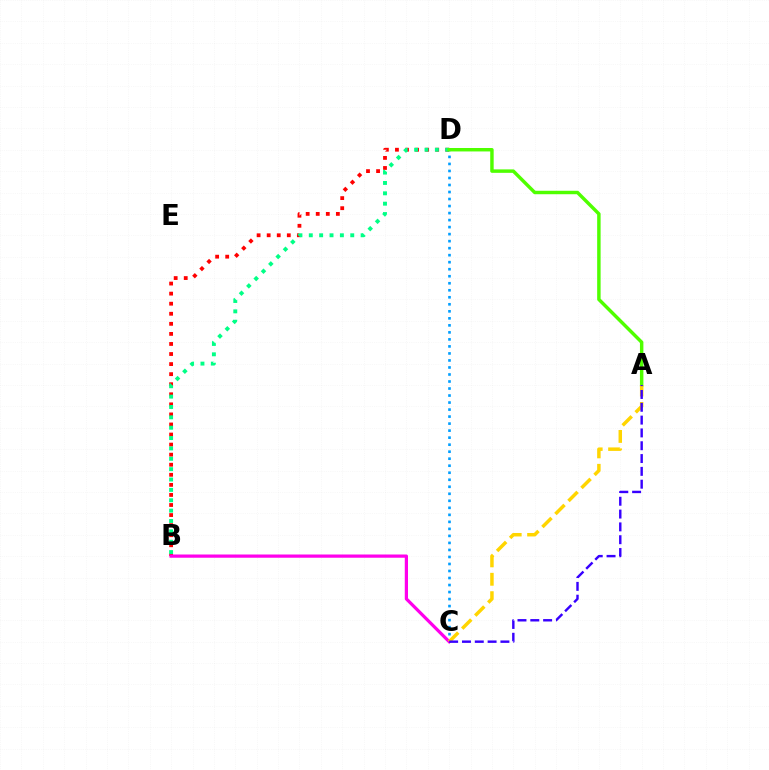{('B', 'D'): [{'color': '#ff0000', 'line_style': 'dotted', 'thickness': 2.73}, {'color': '#00ff86', 'line_style': 'dotted', 'thickness': 2.82}], ('C', 'D'): [{'color': '#009eff', 'line_style': 'dotted', 'thickness': 1.91}], ('A', 'D'): [{'color': '#4fff00', 'line_style': 'solid', 'thickness': 2.48}], ('B', 'C'): [{'color': '#ff00ed', 'line_style': 'solid', 'thickness': 2.32}], ('A', 'C'): [{'color': '#ffd500', 'line_style': 'dashed', 'thickness': 2.5}, {'color': '#3700ff', 'line_style': 'dashed', 'thickness': 1.74}]}